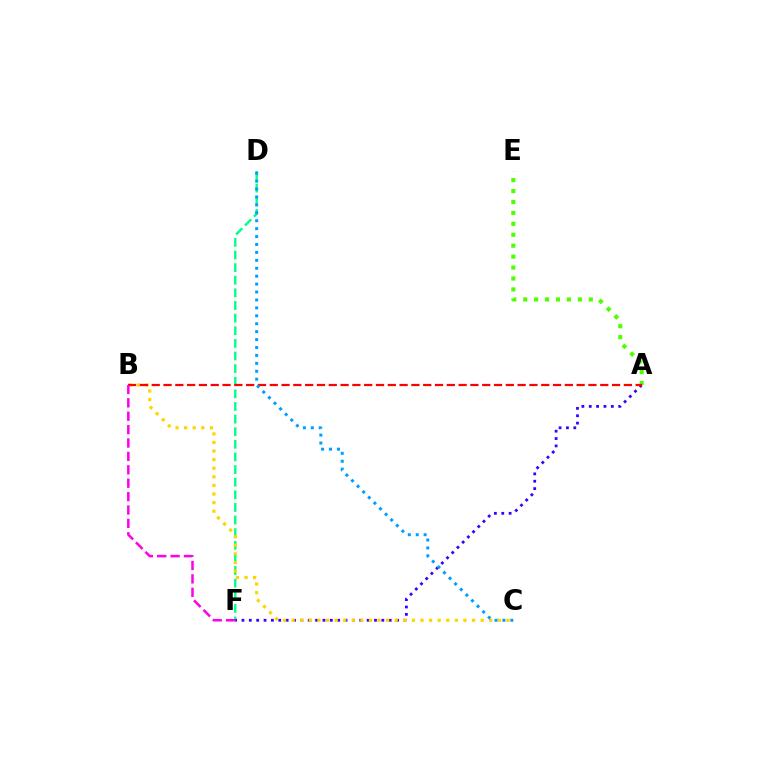{('D', 'F'): [{'color': '#00ff86', 'line_style': 'dashed', 'thickness': 1.71}], ('A', 'F'): [{'color': '#3700ff', 'line_style': 'dotted', 'thickness': 2.0}], ('A', 'E'): [{'color': '#4fff00', 'line_style': 'dotted', 'thickness': 2.97}], ('B', 'C'): [{'color': '#ffd500', 'line_style': 'dotted', 'thickness': 2.33}], ('A', 'B'): [{'color': '#ff0000', 'line_style': 'dashed', 'thickness': 1.6}], ('B', 'F'): [{'color': '#ff00ed', 'line_style': 'dashed', 'thickness': 1.82}], ('C', 'D'): [{'color': '#009eff', 'line_style': 'dotted', 'thickness': 2.15}]}